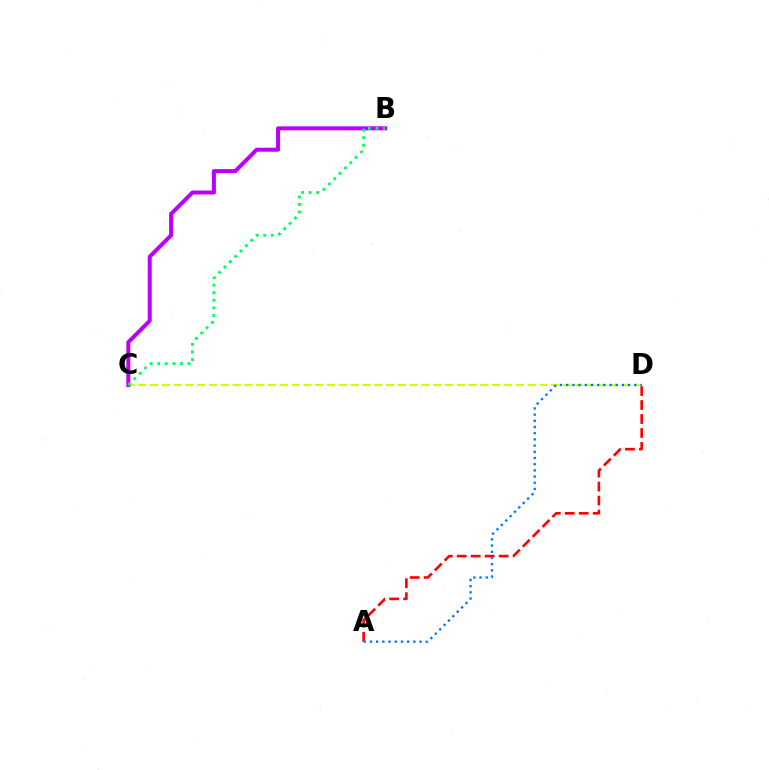{('C', 'D'): [{'color': '#d1ff00', 'line_style': 'dashed', 'thickness': 1.6}], ('A', 'D'): [{'color': '#ff0000', 'line_style': 'dashed', 'thickness': 1.9}, {'color': '#0074ff', 'line_style': 'dotted', 'thickness': 1.68}], ('B', 'C'): [{'color': '#b900ff', 'line_style': 'solid', 'thickness': 2.88}, {'color': '#00ff5c', 'line_style': 'dotted', 'thickness': 2.06}]}